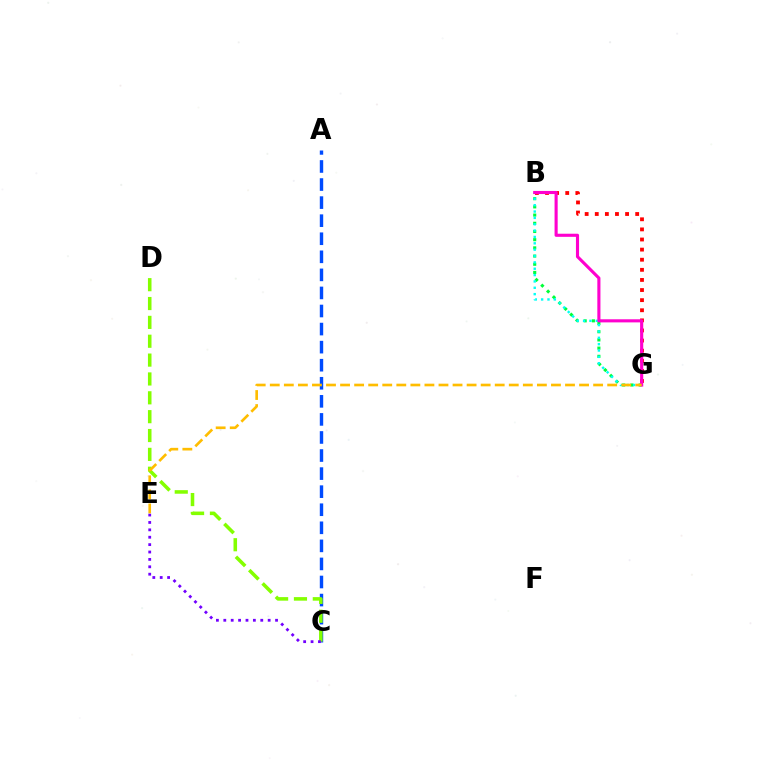{('B', 'G'): [{'color': '#00ff39', 'line_style': 'dotted', 'thickness': 2.23}, {'color': '#ff0000', 'line_style': 'dotted', 'thickness': 2.75}, {'color': '#00fff6', 'line_style': 'dotted', 'thickness': 1.73}, {'color': '#ff00cf', 'line_style': 'solid', 'thickness': 2.24}], ('A', 'C'): [{'color': '#004bff', 'line_style': 'dashed', 'thickness': 2.45}], ('C', 'D'): [{'color': '#84ff00', 'line_style': 'dashed', 'thickness': 2.56}], ('C', 'E'): [{'color': '#7200ff', 'line_style': 'dotted', 'thickness': 2.01}], ('E', 'G'): [{'color': '#ffbd00', 'line_style': 'dashed', 'thickness': 1.91}]}